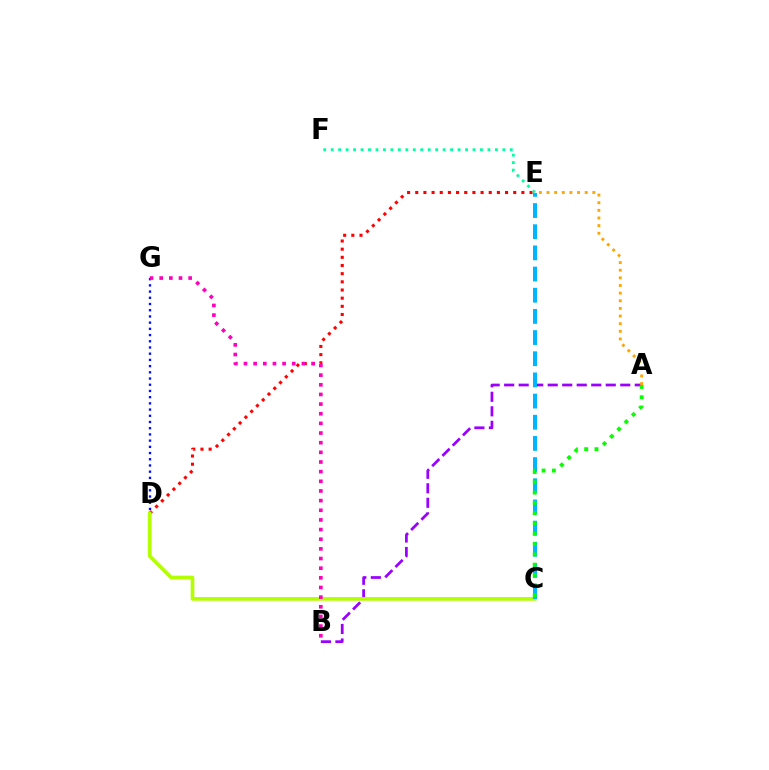{('D', 'E'): [{'color': '#ff0000', 'line_style': 'dotted', 'thickness': 2.22}], ('D', 'G'): [{'color': '#0010ff', 'line_style': 'dotted', 'thickness': 1.69}], ('A', 'B'): [{'color': '#9b00ff', 'line_style': 'dashed', 'thickness': 1.97}], ('C', 'D'): [{'color': '#b3ff00', 'line_style': 'solid', 'thickness': 2.63}], ('C', 'E'): [{'color': '#00b5ff', 'line_style': 'dashed', 'thickness': 2.88}], ('A', 'C'): [{'color': '#08ff00', 'line_style': 'dotted', 'thickness': 2.8}], ('B', 'G'): [{'color': '#ff00bd', 'line_style': 'dotted', 'thickness': 2.62}], ('E', 'F'): [{'color': '#00ff9d', 'line_style': 'dotted', 'thickness': 2.03}], ('A', 'E'): [{'color': '#ffa500', 'line_style': 'dotted', 'thickness': 2.08}]}